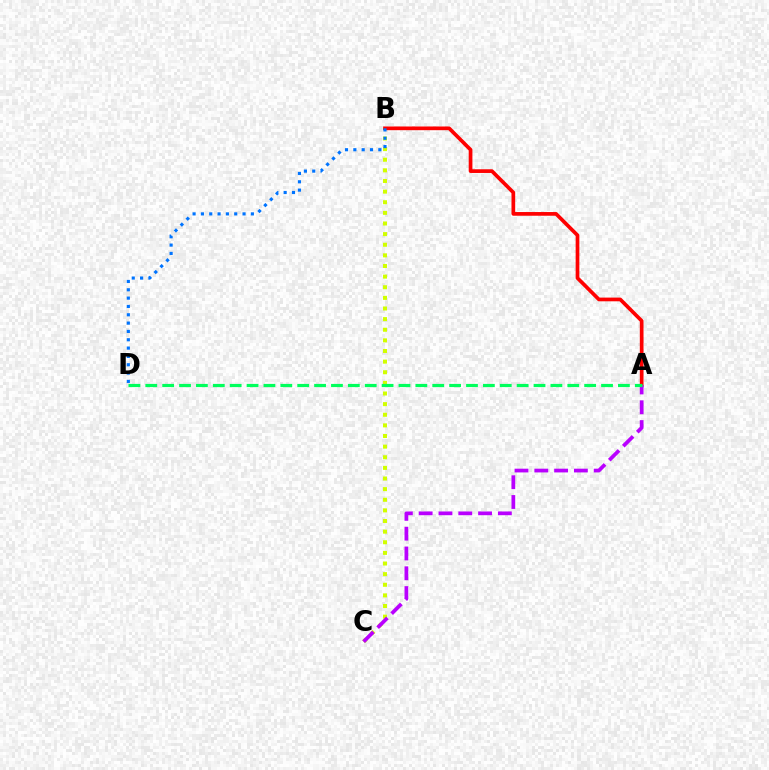{('B', 'C'): [{'color': '#d1ff00', 'line_style': 'dotted', 'thickness': 2.89}], ('A', 'B'): [{'color': '#ff0000', 'line_style': 'solid', 'thickness': 2.67}], ('A', 'C'): [{'color': '#b900ff', 'line_style': 'dashed', 'thickness': 2.69}], ('A', 'D'): [{'color': '#00ff5c', 'line_style': 'dashed', 'thickness': 2.29}], ('B', 'D'): [{'color': '#0074ff', 'line_style': 'dotted', 'thickness': 2.26}]}